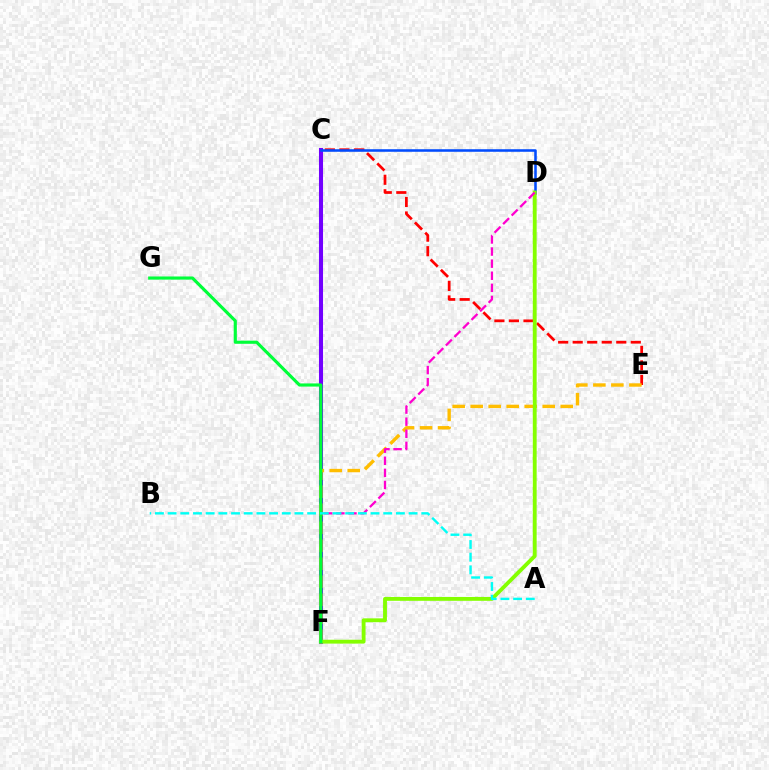{('C', 'F'): [{'color': '#7200ff', 'line_style': 'solid', 'thickness': 2.92}], ('C', 'E'): [{'color': '#ff0000', 'line_style': 'dashed', 'thickness': 1.97}], ('E', 'F'): [{'color': '#ffbd00', 'line_style': 'dashed', 'thickness': 2.45}], ('C', 'D'): [{'color': '#004bff', 'line_style': 'solid', 'thickness': 1.83}], ('D', 'F'): [{'color': '#84ff00', 'line_style': 'solid', 'thickness': 2.77}, {'color': '#ff00cf', 'line_style': 'dashed', 'thickness': 1.64}], ('F', 'G'): [{'color': '#00ff39', 'line_style': 'solid', 'thickness': 2.27}], ('A', 'B'): [{'color': '#00fff6', 'line_style': 'dashed', 'thickness': 1.72}]}